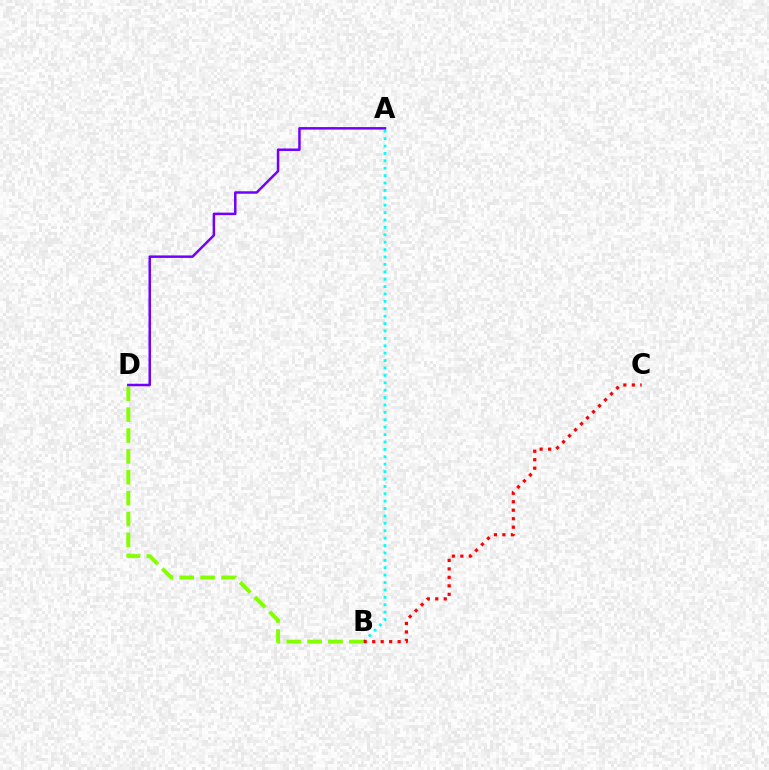{('A', 'B'): [{'color': '#00fff6', 'line_style': 'dotted', 'thickness': 2.01}], ('B', 'D'): [{'color': '#84ff00', 'line_style': 'dashed', 'thickness': 2.84}], ('A', 'D'): [{'color': '#7200ff', 'line_style': 'solid', 'thickness': 1.8}], ('B', 'C'): [{'color': '#ff0000', 'line_style': 'dotted', 'thickness': 2.3}]}